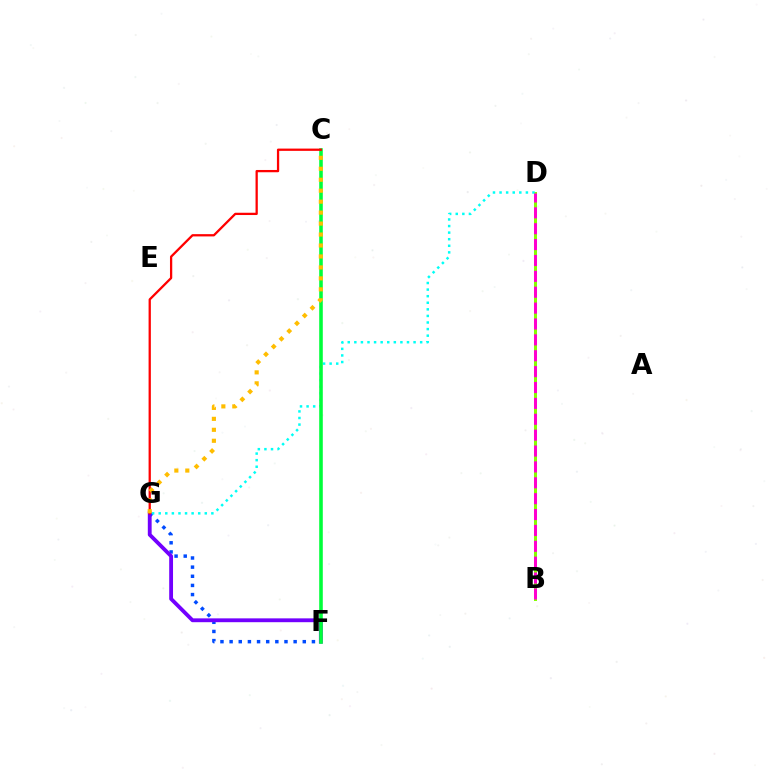{('B', 'D'): [{'color': '#84ff00', 'line_style': 'solid', 'thickness': 2.17}, {'color': '#ff00cf', 'line_style': 'dashed', 'thickness': 2.16}], ('F', 'G'): [{'color': '#004bff', 'line_style': 'dotted', 'thickness': 2.49}, {'color': '#7200ff', 'line_style': 'solid', 'thickness': 2.76}], ('D', 'G'): [{'color': '#00fff6', 'line_style': 'dotted', 'thickness': 1.79}], ('C', 'F'): [{'color': '#00ff39', 'line_style': 'solid', 'thickness': 2.58}], ('C', 'G'): [{'color': '#ff0000', 'line_style': 'solid', 'thickness': 1.64}, {'color': '#ffbd00', 'line_style': 'dotted', 'thickness': 2.98}]}